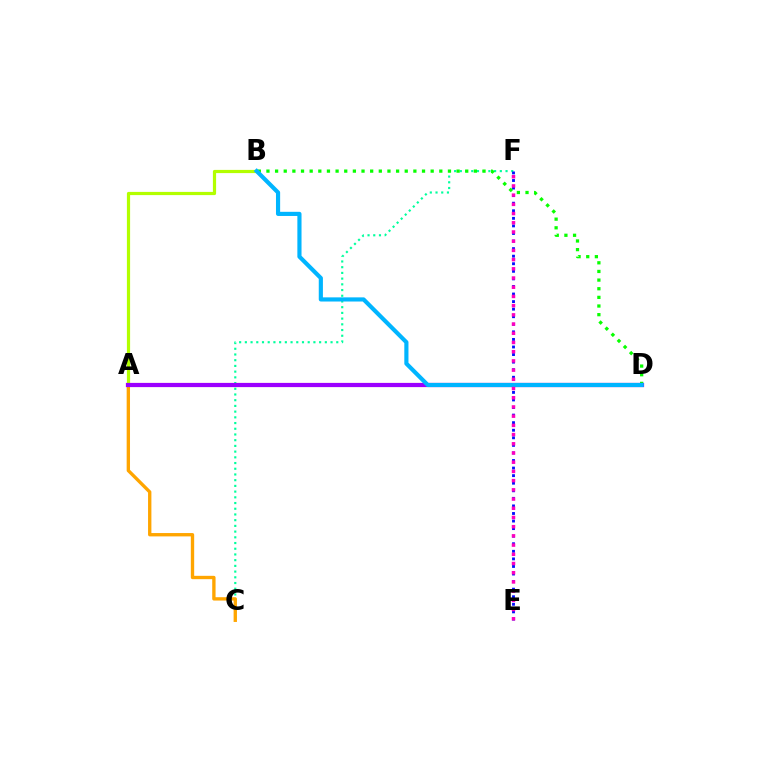{('C', 'F'): [{'color': '#00ff9d', 'line_style': 'dotted', 'thickness': 1.55}], ('A', 'C'): [{'color': '#ffa500', 'line_style': 'solid', 'thickness': 2.41}], ('E', 'F'): [{'color': '#0010ff', 'line_style': 'dotted', 'thickness': 2.06}, {'color': '#ff00bd', 'line_style': 'dotted', 'thickness': 2.5}], ('A', 'D'): [{'color': '#ff0000', 'line_style': 'solid', 'thickness': 2.93}, {'color': '#9b00ff', 'line_style': 'solid', 'thickness': 2.99}], ('A', 'B'): [{'color': '#b3ff00', 'line_style': 'solid', 'thickness': 2.3}], ('B', 'D'): [{'color': '#08ff00', 'line_style': 'dotted', 'thickness': 2.35}, {'color': '#00b5ff', 'line_style': 'solid', 'thickness': 2.99}]}